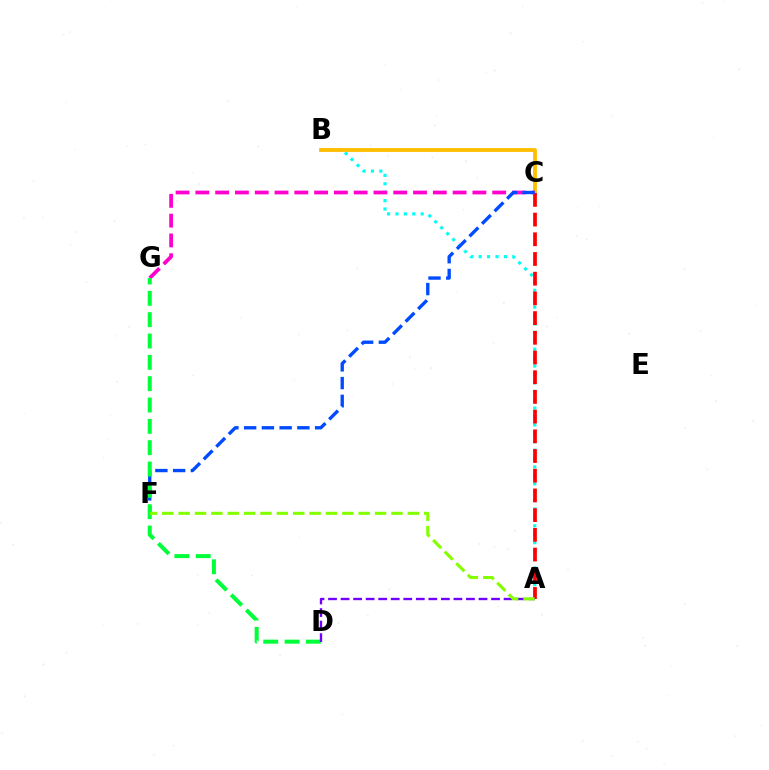{('A', 'B'): [{'color': '#00fff6', 'line_style': 'dotted', 'thickness': 2.29}], ('B', 'C'): [{'color': '#ffbd00', 'line_style': 'solid', 'thickness': 2.75}], ('A', 'C'): [{'color': '#ff0000', 'line_style': 'dashed', 'thickness': 2.68}], ('C', 'G'): [{'color': '#ff00cf', 'line_style': 'dashed', 'thickness': 2.69}], ('C', 'F'): [{'color': '#004bff', 'line_style': 'dashed', 'thickness': 2.41}], ('D', 'G'): [{'color': '#00ff39', 'line_style': 'dashed', 'thickness': 2.9}], ('A', 'D'): [{'color': '#7200ff', 'line_style': 'dashed', 'thickness': 1.7}], ('A', 'F'): [{'color': '#84ff00', 'line_style': 'dashed', 'thickness': 2.22}]}